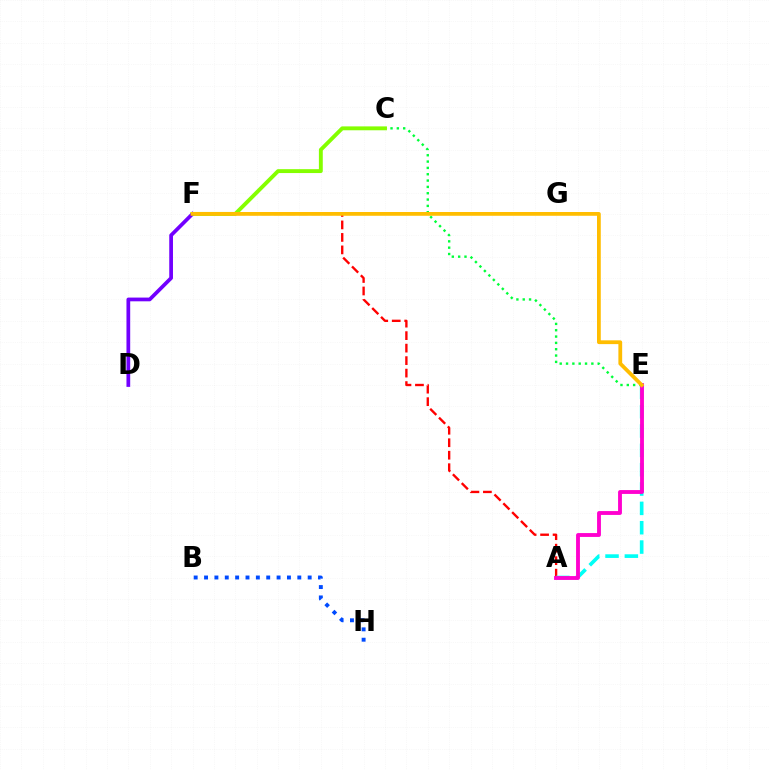{('A', 'F'): [{'color': '#ff0000', 'line_style': 'dashed', 'thickness': 1.7}], ('C', 'E'): [{'color': '#00ff39', 'line_style': 'dotted', 'thickness': 1.72}], ('A', 'E'): [{'color': '#00fff6', 'line_style': 'dashed', 'thickness': 2.63}, {'color': '#ff00cf', 'line_style': 'solid', 'thickness': 2.77}], ('C', 'F'): [{'color': '#84ff00', 'line_style': 'solid', 'thickness': 2.8}], ('D', 'F'): [{'color': '#7200ff', 'line_style': 'solid', 'thickness': 2.69}], ('B', 'H'): [{'color': '#004bff', 'line_style': 'dotted', 'thickness': 2.82}], ('E', 'F'): [{'color': '#ffbd00', 'line_style': 'solid', 'thickness': 2.72}]}